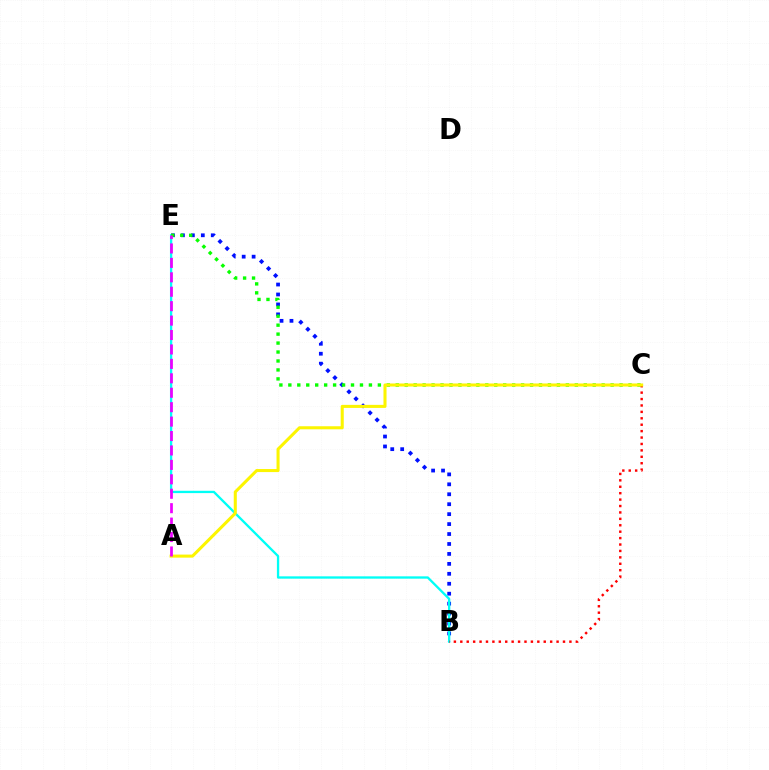{('B', 'E'): [{'color': '#0010ff', 'line_style': 'dotted', 'thickness': 2.7}, {'color': '#00fff6', 'line_style': 'solid', 'thickness': 1.67}], ('C', 'E'): [{'color': '#08ff00', 'line_style': 'dotted', 'thickness': 2.43}], ('B', 'C'): [{'color': '#ff0000', 'line_style': 'dotted', 'thickness': 1.74}], ('A', 'C'): [{'color': '#fcf500', 'line_style': 'solid', 'thickness': 2.2}], ('A', 'E'): [{'color': '#ee00ff', 'line_style': 'dashed', 'thickness': 1.96}]}